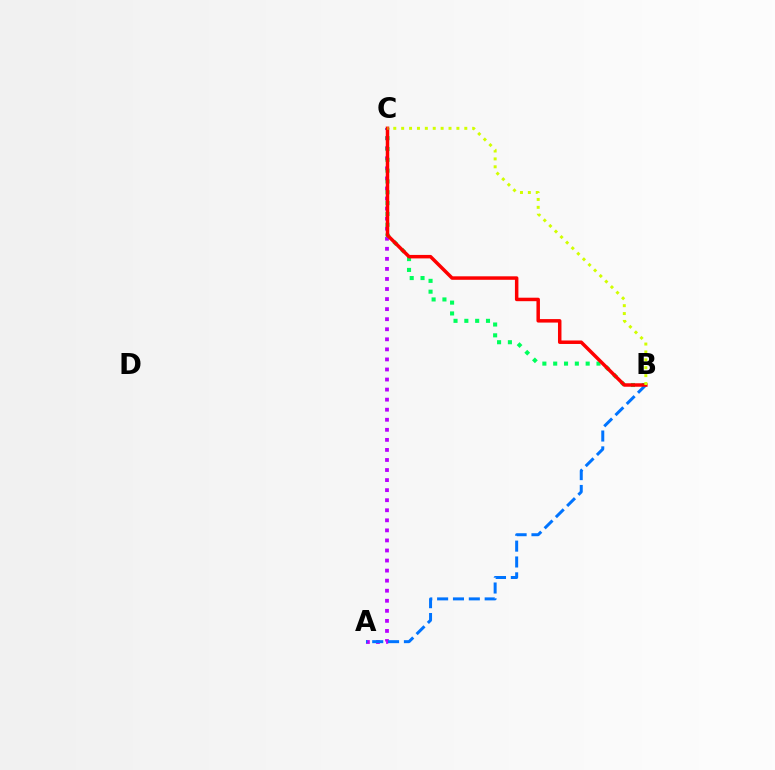{('A', 'C'): [{'color': '#b900ff', 'line_style': 'dotted', 'thickness': 2.73}], ('B', 'C'): [{'color': '#00ff5c', 'line_style': 'dotted', 'thickness': 2.94}, {'color': '#ff0000', 'line_style': 'solid', 'thickness': 2.51}, {'color': '#d1ff00', 'line_style': 'dotted', 'thickness': 2.14}], ('A', 'B'): [{'color': '#0074ff', 'line_style': 'dashed', 'thickness': 2.15}]}